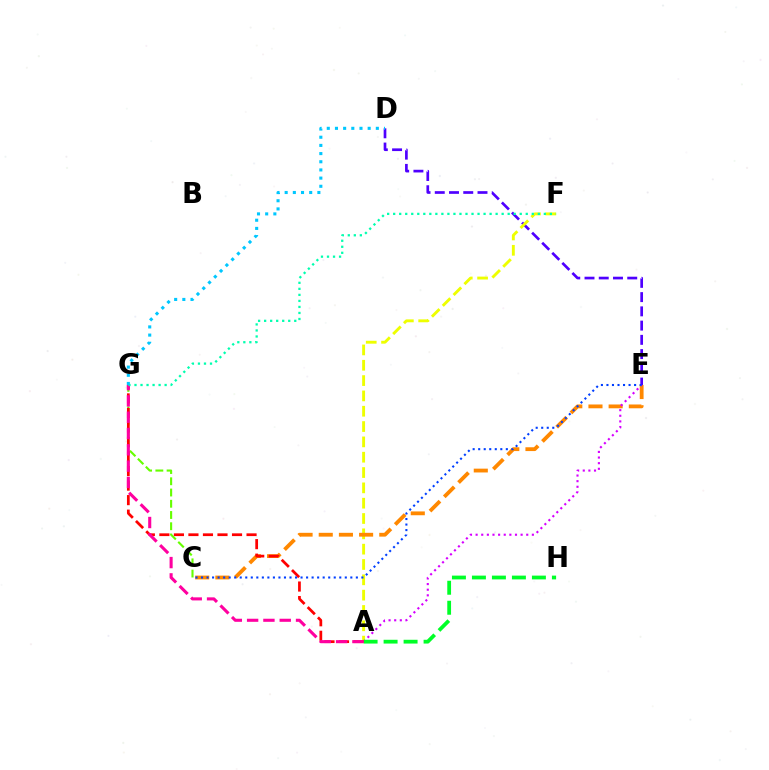{('D', 'E'): [{'color': '#4f00ff', 'line_style': 'dashed', 'thickness': 1.94}], ('A', 'F'): [{'color': '#eeff00', 'line_style': 'dashed', 'thickness': 2.08}], ('C', 'G'): [{'color': '#66ff00', 'line_style': 'dashed', 'thickness': 1.53}], ('C', 'E'): [{'color': '#ff8800', 'line_style': 'dashed', 'thickness': 2.74}, {'color': '#003fff', 'line_style': 'dotted', 'thickness': 1.5}], ('A', 'E'): [{'color': '#d600ff', 'line_style': 'dotted', 'thickness': 1.53}], ('A', 'H'): [{'color': '#00ff27', 'line_style': 'dashed', 'thickness': 2.72}], ('A', 'G'): [{'color': '#ff0000', 'line_style': 'dashed', 'thickness': 1.97}, {'color': '#ff00a0', 'line_style': 'dashed', 'thickness': 2.22}], ('F', 'G'): [{'color': '#00ffaf', 'line_style': 'dotted', 'thickness': 1.64}], ('D', 'G'): [{'color': '#00c7ff', 'line_style': 'dotted', 'thickness': 2.22}]}